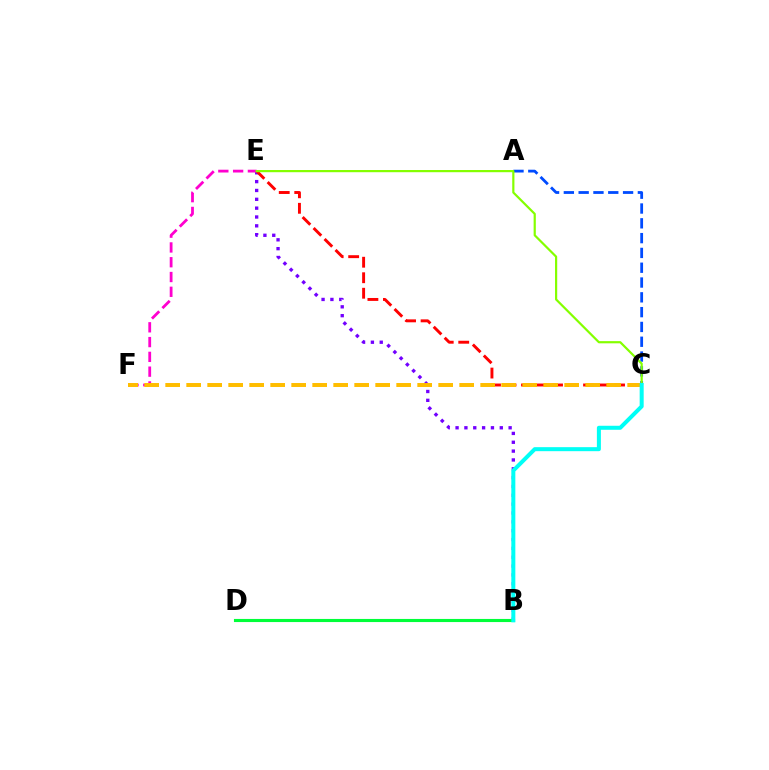{('B', 'E'): [{'color': '#7200ff', 'line_style': 'dotted', 'thickness': 2.4}], ('A', 'C'): [{'color': '#004bff', 'line_style': 'dashed', 'thickness': 2.01}], ('C', 'E'): [{'color': '#ff0000', 'line_style': 'dashed', 'thickness': 2.11}, {'color': '#84ff00', 'line_style': 'solid', 'thickness': 1.58}], ('E', 'F'): [{'color': '#ff00cf', 'line_style': 'dashed', 'thickness': 2.01}], ('C', 'F'): [{'color': '#ffbd00', 'line_style': 'dashed', 'thickness': 2.85}], ('B', 'D'): [{'color': '#00ff39', 'line_style': 'solid', 'thickness': 2.24}], ('B', 'C'): [{'color': '#00fff6', 'line_style': 'solid', 'thickness': 2.89}]}